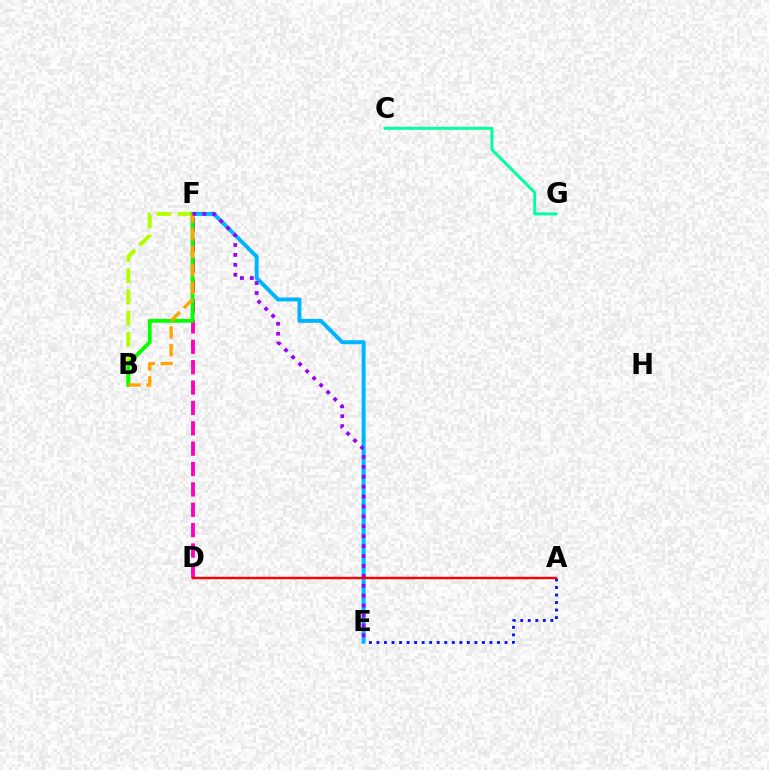{('A', 'E'): [{'color': '#0010ff', 'line_style': 'dotted', 'thickness': 2.05}], ('D', 'F'): [{'color': '#ff00bd', 'line_style': 'dashed', 'thickness': 2.77}], ('C', 'G'): [{'color': '#00ff9d', 'line_style': 'solid', 'thickness': 2.13}], ('E', 'F'): [{'color': '#00b5ff', 'line_style': 'solid', 'thickness': 2.85}, {'color': '#9b00ff', 'line_style': 'dotted', 'thickness': 2.69}], ('B', 'F'): [{'color': '#b3ff00', 'line_style': 'dashed', 'thickness': 2.88}, {'color': '#08ff00', 'line_style': 'solid', 'thickness': 2.76}, {'color': '#ffa500', 'line_style': 'dashed', 'thickness': 2.42}], ('A', 'D'): [{'color': '#ff0000', 'line_style': 'solid', 'thickness': 1.72}]}